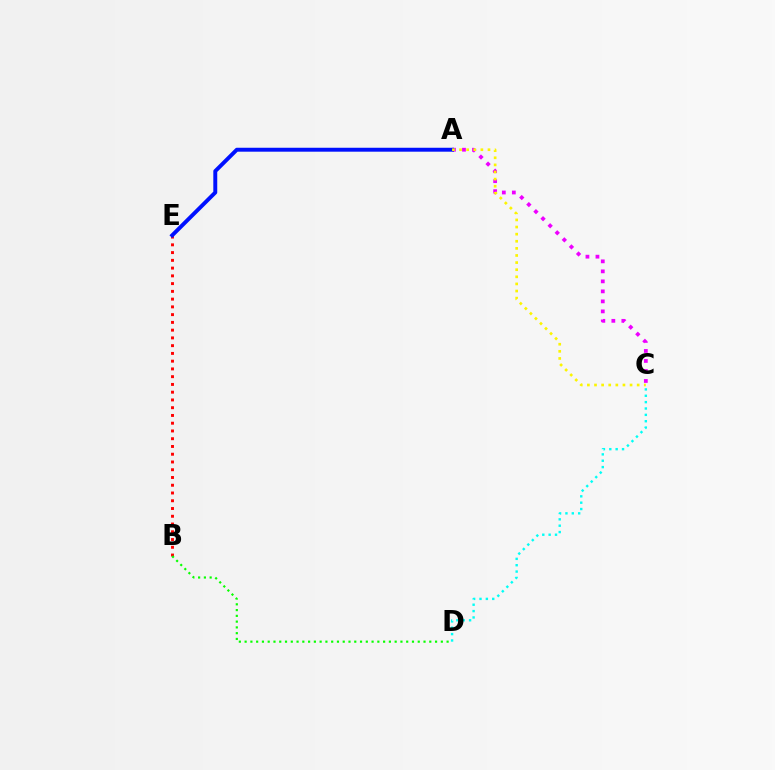{('A', 'C'): [{'color': '#ee00ff', 'line_style': 'dotted', 'thickness': 2.72}, {'color': '#fcf500', 'line_style': 'dotted', 'thickness': 1.93}], ('B', 'E'): [{'color': '#ff0000', 'line_style': 'dotted', 'thickness': 2.11}], ('C', 'D'): [{'color': '#00fff6', 'line_style': 'dotted', 'thickness': 1.73}], ('B', 'D'): [{'color': '#08ff00', 'line_style': 'dotted', 'thickness': 1.57}], ('A', 'E'): [{'color': '#0010ff', 'line_style': 'solid', 'thickness': 2.83}]}